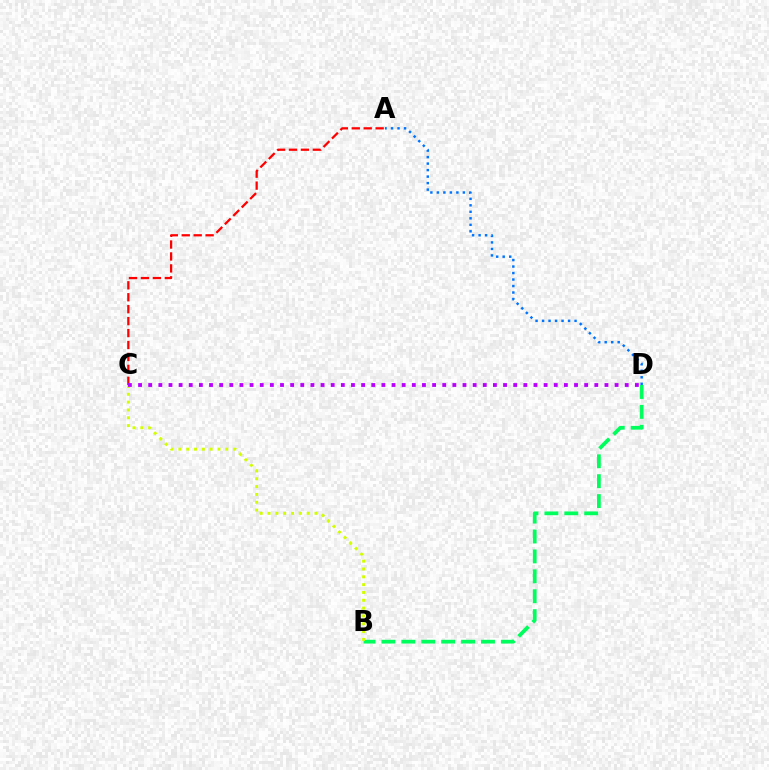{('A', 'D'): [{'color': '#0074ff', 'line_style': 'dotted', 'thickness': 1.77}], ('B', 'D'): [{'color': '#00ff5c', 'line_style': 'dashed', 'thickness': 2.71}], ('B', 'C'): [{'color': '#d1ff00', 'line_style': 'dotted', 'thickness': 2.13}], ('A', 'C'): [{'color': '#ff0000', 'line_style': 'dashed', 'thickness': 1.62}], ('C', 'D'): [{'color': '#b900ff', 'line_style': 'dotted', 'thickness': 2.75}]}